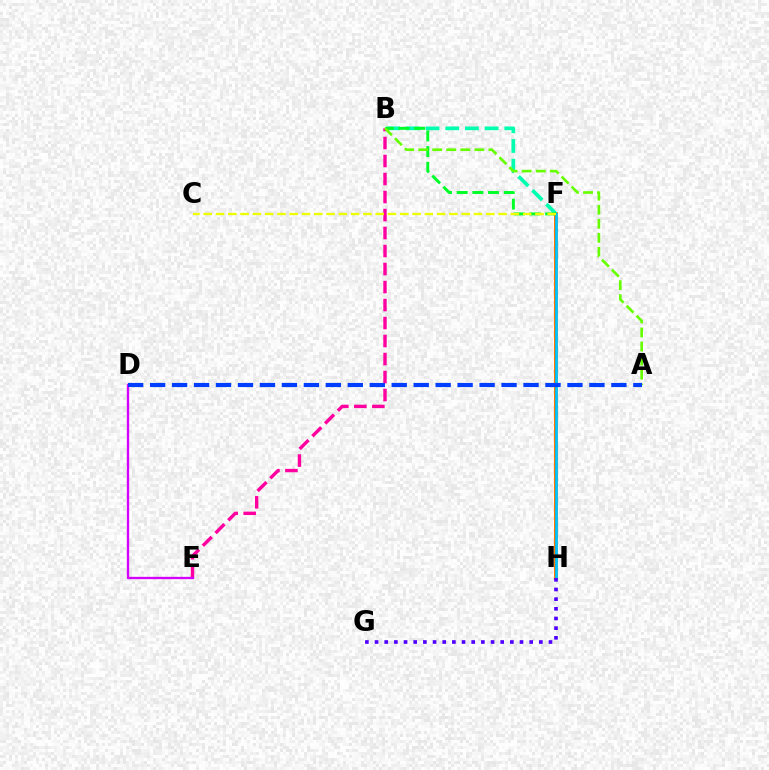{('F', 'H'): [{'color': '#ff8800', 'line_style': 'solid', 'thickness': 2.9}, {'color': '#ff0000', 'line_style': 'solid', 'thickness': 1.57}, {'color': '#00c7ff', 'line_style': 'solid', 'thickness': 1.98}], ('B', 'F'): [{'color': '#00ffaf', 'line_style': 'dashed', 'thickness': 2.67}, {'color': '#00ff27', 'line_style': 'dashed', 'thickness': 2.13}], ('B', 'E'): [{'color': '#ff00a0', 'line_style': 'dashed', 'thickness': 2.45}], ('C', 'F'): [{'color': '#eeff00', 'line_style': 'dashed', 'thickness': 1.67}], ('D', 'E'): [{'color': '#d600ff', 'line_style': 'solid', 'thickness': 1.68}], ('A', 'B'): [{'color': '#66ff00', 'line_style': 'dashed', 'thickness': 1.91}], ('G', 'H'): [{'color': '#4f00ff', 'line_style': 'dotted', 'thickness': 2.63}], ('A', 'D'): [{'color': '#003fff', 'line_style': 'dashed', 'thickness': 2.98}]}